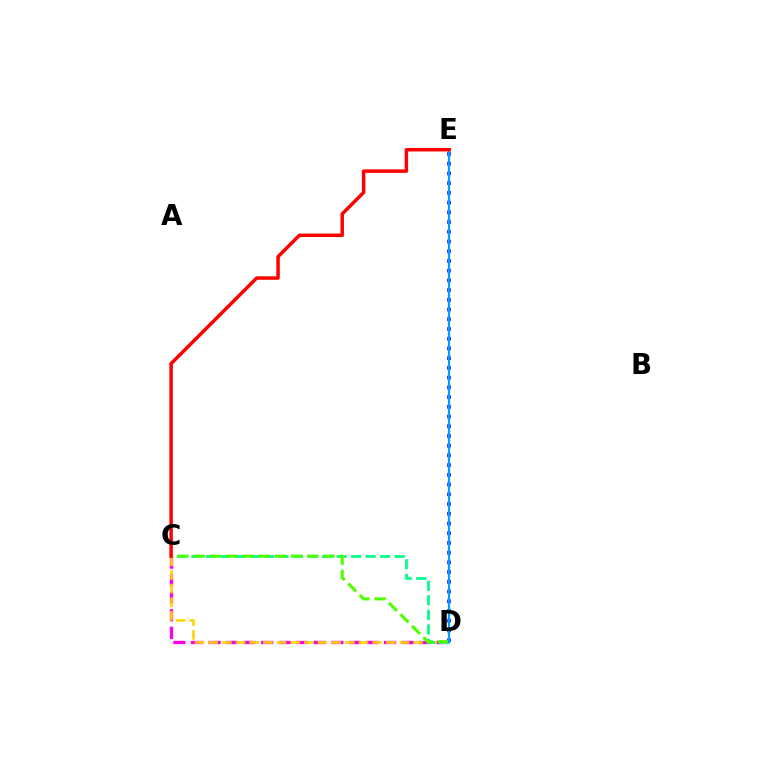{('C', 'D'): [{'color': '#ff00ed', 'line_style': 'dashed', 'thickness': 2.38}, {'color': '#ffd500', 'line_style': 'dashed', 'thickness': 1.86}, {'color': '#00ff86', 'line_style': 'dashed', 'thickness': 1.97}, {'color': '#4fff00', 'line_style': 'dashed', 'thickness': 2.21}], ('D', 'E'): [{'color': '#3700ff', 'line_style': 'dotted', 'thickness': 2.64}, {'color': '#009eff', 'line_style': 'solid', 'thickness': 1.59}], ('C', 'E'): [{'color': '#ff0000', 'line_style': 'solid', 'thickness': 2.51}]}